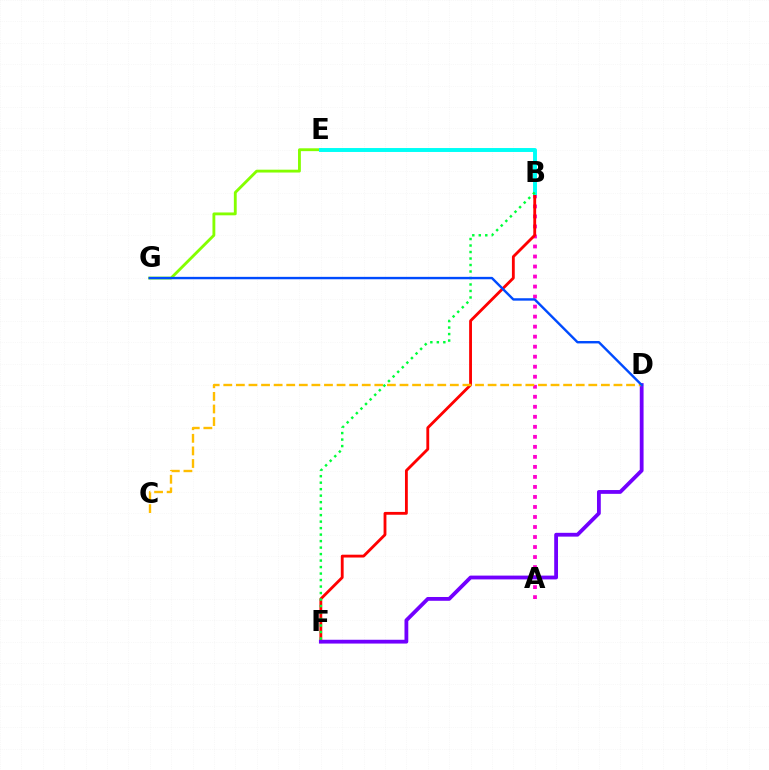{('E', 'G'): [{'color': '#84ff00', 'line_style': 'solid', 'thickness': 2.05}], ('A', 'B'): [{'color': '#ff00cf', 'line_style': 'dotted', 'thickness': 2.72}], ('B', 'F'): [{'color': '#ff0000', 'line_style': 'solid', 'thickness': 2.04}, {'color': '#00ff39', 'line_style': 'dotted', 'thickness': 1.76}], ('B', 'E'): [{'color': '#00fff6', 'line_style': 'solid', 'thickness': 2.83}], ('D', 'F'): [{'color': '#7200ff', 'line_style': 'solid', 'thickness': 2.74}], ('C', 'D'): [{'color': '#ffbd00', 'line_style': 'dashed', 'thickness': 1.71}], ('D', 'G'): [{'color': '#004bff', 'line_style': 'solid', 'thickness': 1.73}]}